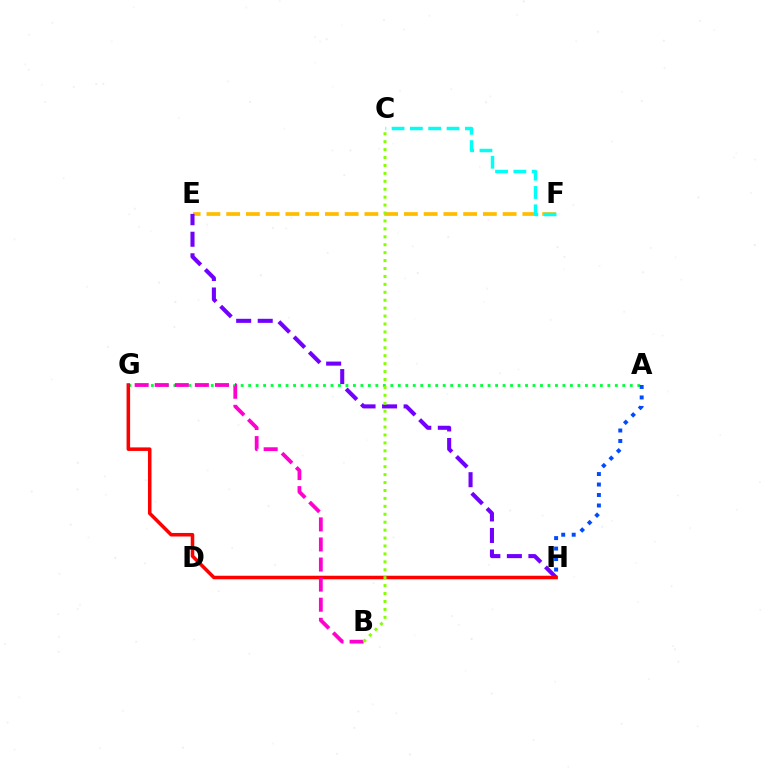{('E', 'F'): [{'color': '#ffbd00', 'line_style': 'dashed', 'thickness': 2.68}], ('E', 'H'): [{'color': '#7200ff', 'line_style': 'dashed', 'thickness': 2.93}], ('A', 'G'): [{'color': '#00ff39', 'line_style': 'dotted', 'thickness': 2.03}], ('A', 'H'): [{'color': '#004bff', 'line_style': 'dotted', 'thickness': 2.85}], ('G', 'H'): [{'color': '#ff0000', 'line_style': 'solid', 'thickness': 2.55}], ('B', 'G'): [{'color': '#ff00cf', 'line_style': 'dashed', 'thickness': 2.73}], ('C', 'F'): [{'color': '#00fff6', 'line_style': 'dashed', 'thickness': 2.49}], ('B', 'C'): [{'color': '#84ff00', 'line_style': 'dotted', 'thickness': 2.15}]}